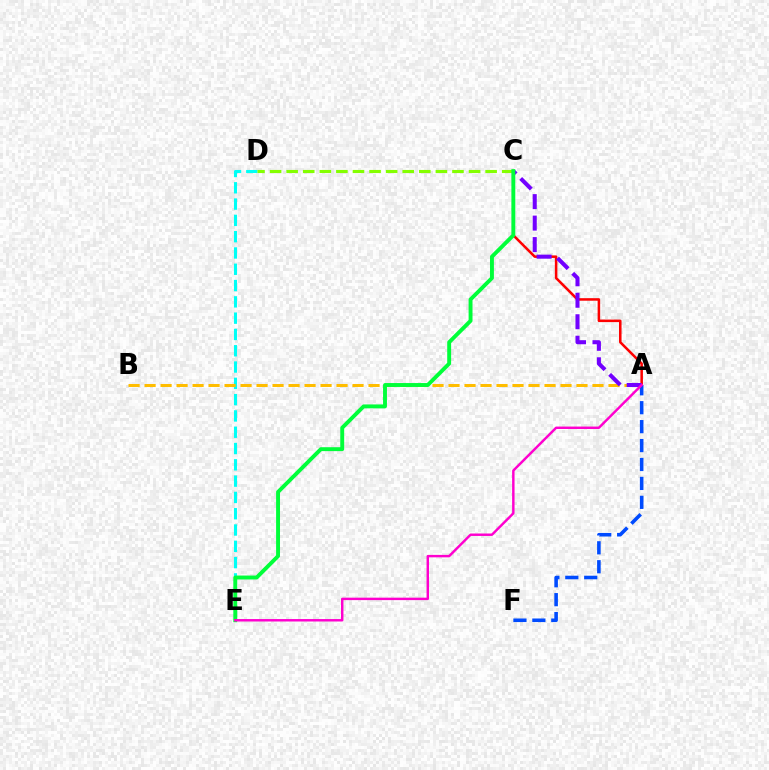{('D', 'E'): [{'color': '#00fff6', 'line_style': 'dashed', 'thickness': 2.21}], ('A', 'C'): [{'color': '#ff0000', 'line_style': 'solid', 'thickness': 1.82}, {'color': '#7200ff', 'line_style': 'dashed', 'thickness': 2.92}], ('A', 'B'): [{'color': '#ffbd00', 'line_style': 'dashed', 'thickness': 2.17}], ('A', 'F'): [{'color': '#004bff', 'line_style': 'dashed', 'thickness': 2.57}], ('C', 'D'): [{'color': '#84ff00', 'line_style': 'dashed', 'thickness': 2.25}], ('C', 'E'): [{'color': '#00ff39', 'line_style': 'solid', 'thickness': 2.81}], ('A', 'E'): [{'color': '#ff00cf', 'line_style': 'solid', 'thickness': 1.76}]}